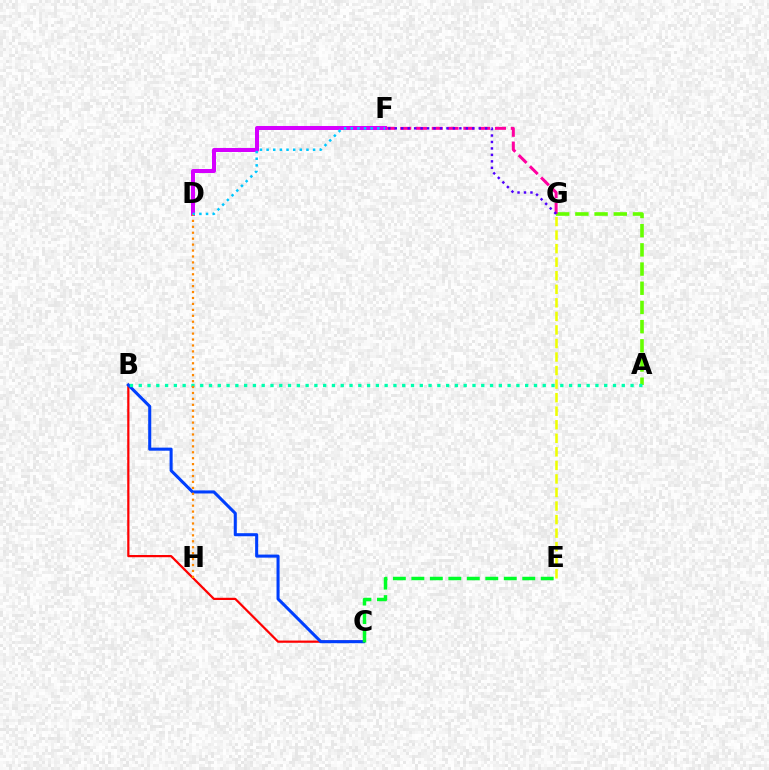{('A', 'G'): [{'color': '#66ff00', 'line_style': 'dashed', 'thickness': 2.61}], ('B', 'C'): [{'color': '#ff0000', 'line_style': 'solid', 'thickness': 1.6}, {'color': '#003fff', 'line_style': 'solid', 'thickness': 2.2}], ('F', 'G'): [{'color': '#ff00a0', 'line_style': 'dashed', 'thickness': 2.15}, {'color': '#4f00ff', 'line_style': 'dotted', 'thickness': 1.75}], ('D', 'F'): [{'color': '#d600ff', 'line_style': 'solid', 'thickness': 2.88}, {'color': '#00c7ff', 'line_style': 'dotted', 'thickness': 1.81}], ('A', 'B'): [{'color': '#00ffaf', 'line_style': 'dotted', 'thickness': 2.39}], ('D', 'H'): [{'color': '#ff8800', 'line_style': 'dotted', 'thickness': 1.61}], ('C', 'E'): [{'color': '#00ff27', 'line_style': 'dashed', 'thickness': 2.51}], ('E', 'G'): [{'color': '#eeff00', 'line_style': 'dashed', 'thickness': 1.84}]}